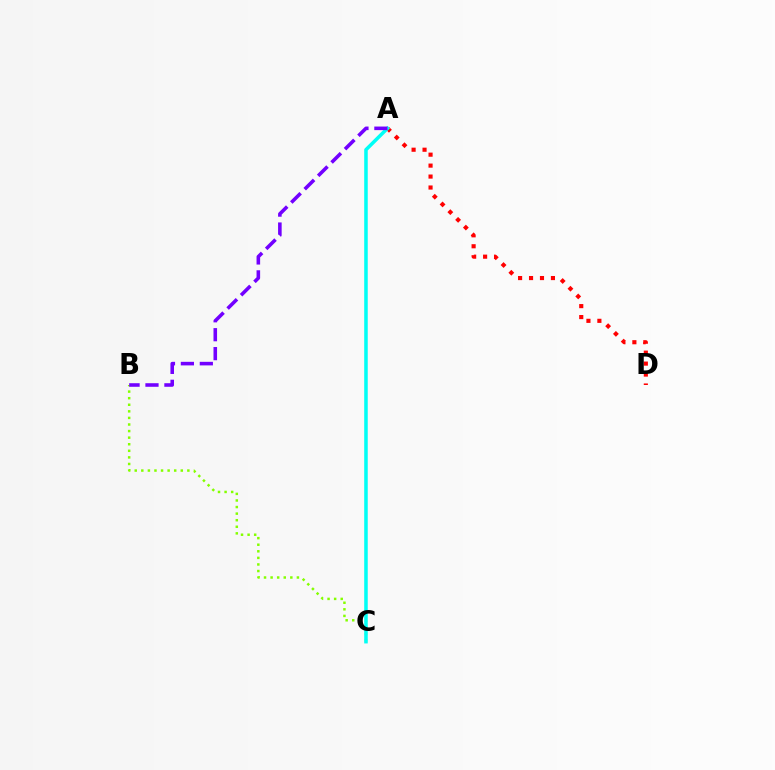{('B', 'C'): [{'color': '#84ff00', 'line_style': 'dotted', 'thickness': 1.79}], ('A', 'D'): [{'color': '#ff0000', 'line_style': 'dotted', 'thickness': 2.98}], ('A', 'C'): [{'color': '#00fff6', 'line_style': 'solid', 'thickness': 2.54}], ('A', 'B'): [{'color': '#7200ff', 'line_style': 'dashed', 'thickness': 2.57}]}